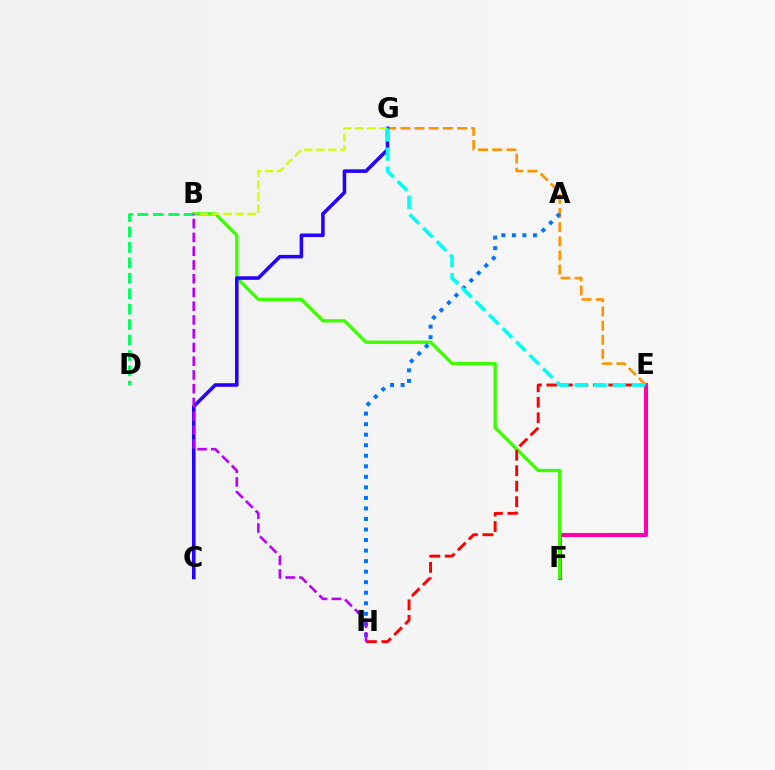{('E', 'F'): [{'color': '#ff00ac', 'line_style': 'solid', 'thickness': 2.93}], ('B', 'F'): [{'color': '#3dff00', 'line_style': 'solid', 'thickness': 2.41}], ('E', 'H'): [{'color': '#ff0000', 'line_style': 'dashed', 'thickness': 2.1}], ('E', 'G'): [{'color': '#ff9400', 'line_style': 'dashed', 'thickness': 1.92}, {'color': '#00fff6', 'line_style': 'dashed', 'thickness': 2.59}], ('C', 'G'): [{'color': '#2500ff', 'line_style': 'solid', 'thickness': 2.57}], ('A', 'H'): [{'color': '#0074ff', 'line_style': 'dotted', 'thickness': 2.86}], ('B', 'G'): [{'color': '#d1ff00', 'line_style': 'dashed', 'thickness': 1.64}], ('B', 'D'): [{'color': '#00ff5c', 'line_style': 'dashed', 'thickness': 2.1}], ('B', 'H'): [{'color': '#b900ff', 'line_style': 'dashed', 'thickness': 1.87}]}